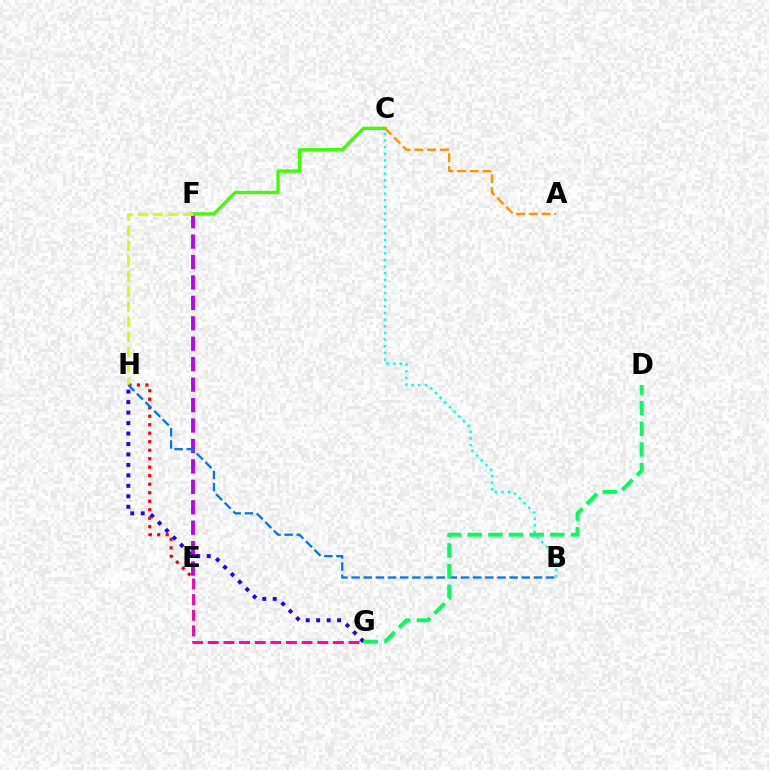{('E', 'F'): [{'color': '#b900ff', 'line_style': 'dashed', 'thickness': 2.78}], ('E', 'H'): [{'color': '#ff0000', 'line_style': 'dotted', 'thickness': 2.31}], ('B', 'C'): [{'color': '#00fff6', 'line_style': 'dotted', 'thickness': 1.8}], ('C', 'F'): [{'color': '#3dff00', 'line_style': 'solid', 'thickness': 2.38}], ('A', 'C'): [{'color': '#ff9400', 'line_style': 'dashed', 'thickness': 1.73}], ('F', 'H'): [{'color': '#d1ff00', 'line_style': 'dashed', 'thickness': 2.06}], ('B', 'H'): [{'color': '#0074ff', 'line_style': 'dashed', 'thickness': 1.65}], ('G', 'H'): [{'color': '#2500ff', 'line_style': 'dotted', 'thickness': 2.84}], ('E', 'G'): [{'color': '#ff00ac', 'line_style': 'dashed', 'thickness': 2.13}], ('D', 'G'): [{'color': '#00ff5c', 'line_style': 'dashed', 'thickness': 2.8}]}